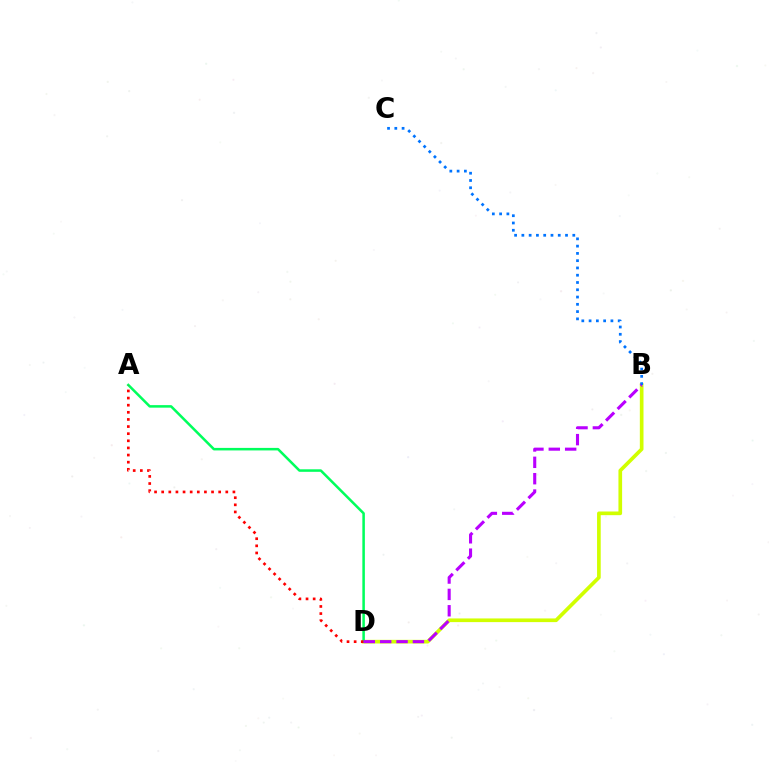{('B', 'D'): [{'color': '#d1ff00', 'line_style': 'solid', 'thickness': 2.64}, {'color': '#b900ff', 'line_style': 'dashed', 'thickness': 2.22}], ('B', 'C'): [{'color': '#0074ff', 'line_style': 'dotted', 'thickness': 1.98}], ('A', 'D'): [{'color': '#00ff5c', 'line_style': 'solid', 'thickness': 1.82}, {'color': '#ff0000', 'line_style': 'dotted', 'thickness': 1.94}]}